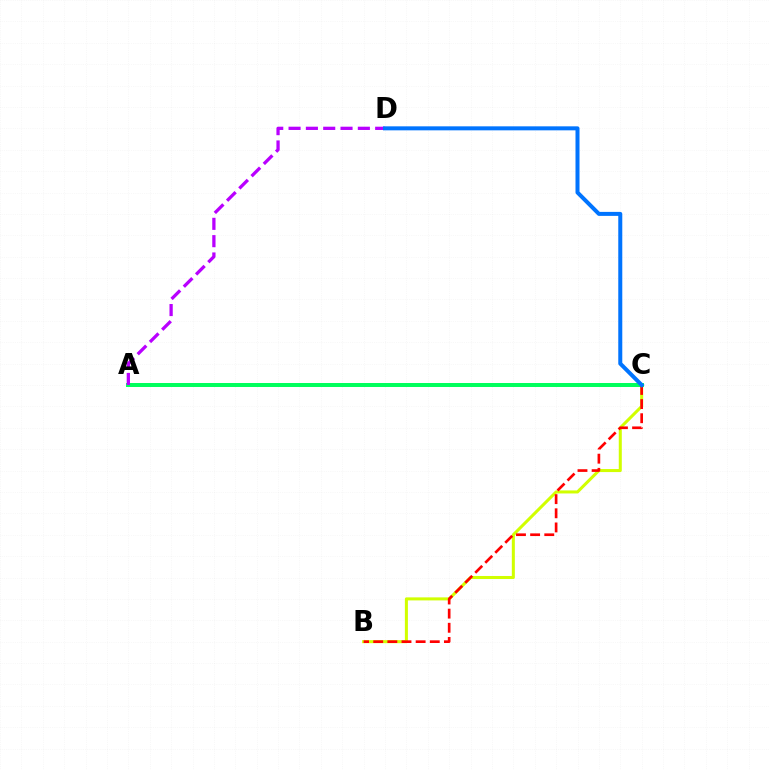{('B', 'C'): [{'color': '#d1ff00', 'line_style': 'solid', 'thickness': 2.19}, {'color': '#ff0000', 'line_style': 'dashed', 'thickness': 1.92}], ('A', 'C'): [{'color': '#00ff5c', 'line_style': 'solid', 'thickness': 2.86}], ('A', 'D'): [{'color': '#b900ff', 'line_style': 'dashed', 'thickness': 2.35}], ('C', 'D'): [{'color': '#0074ff', 'line_style': 'solid', 'thickness': 2.88}]}